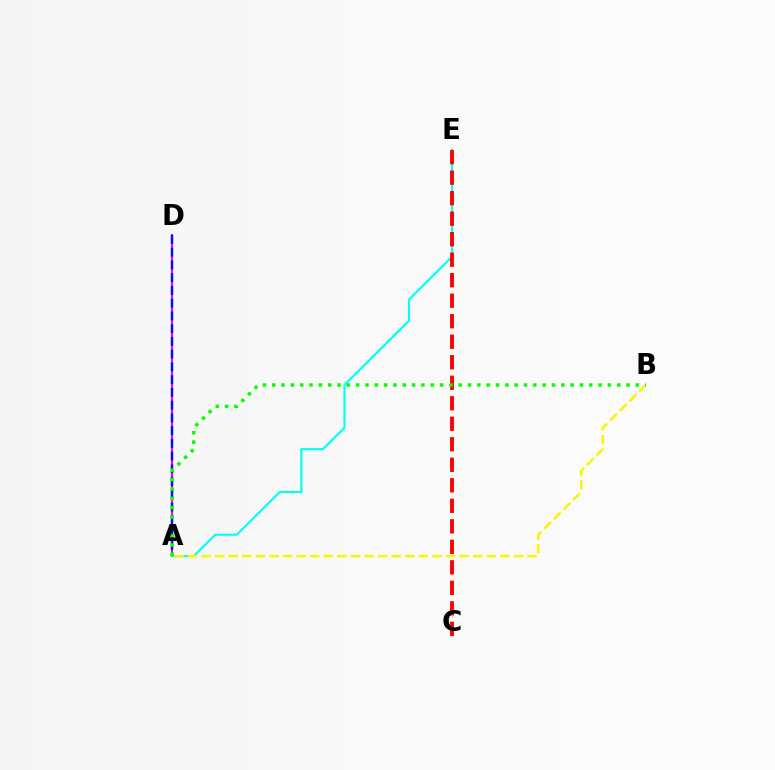{('A', 'D'): [{'color': '#ee00ff', 'line_style': 'solid', 'thickness': 1.56}, {'color': '#0010ff', 'line_style': 'dashed', 'thickness': 1.73}], ('A', 'E'): [{'color': '#00fff6', 'line_style': 'solid', 'thickness': 1.55}], ('A', 'B'): [{'color': '#fcf500', 'line_style': 'dashed', 'thickness': 1.85}, {'color': '#08ff00', 'line_style': 'dotted', 'thickness': 2.53}], ('C', 'E'): [{'color': '#ff0000', 'line_style': 'dashed', 'thickness': 2.79}]}